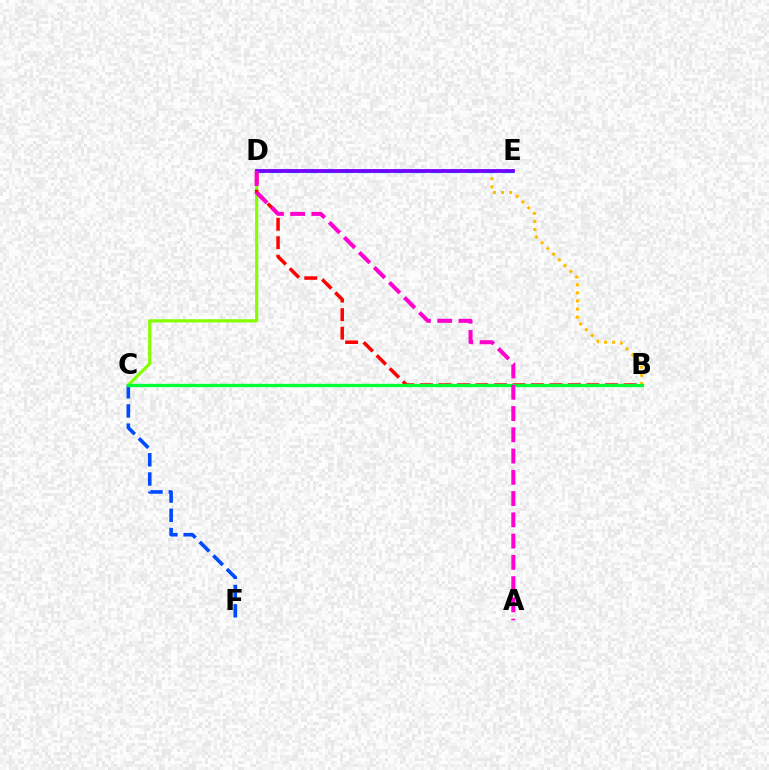{('C', 'F'): [{'color': '#004bff', 'line_style': 'dashed', 'thickness': 2.61}], ('B', 'D'): [{'color': '#ffbd00', 'line_style': 'dotted', 'thickness': 2.2}, {'color': '#ff0000', 'line_style': 'dashed', 'thickness': 2.51}], ('C', 'D'): [{'color': '#84ff00', 'line_style': 'solid', 'thickness': 2.29}], ('D', 'E'): [{'color': '#00fff6', 'line_style': 'dashed', 'thickness': 2.42}, {'color': '#7200ff', 'line_style': 'solid', 'thickness': 2.73}], ('B', 'C'): [{'color': '#00ff39', 'line_style': 'solid', 'thickness': 2.38}], ('A', 'D'): [{'color': '#ff00cf', 'line_style': 'dashed', 'thickness': 2.89}]}